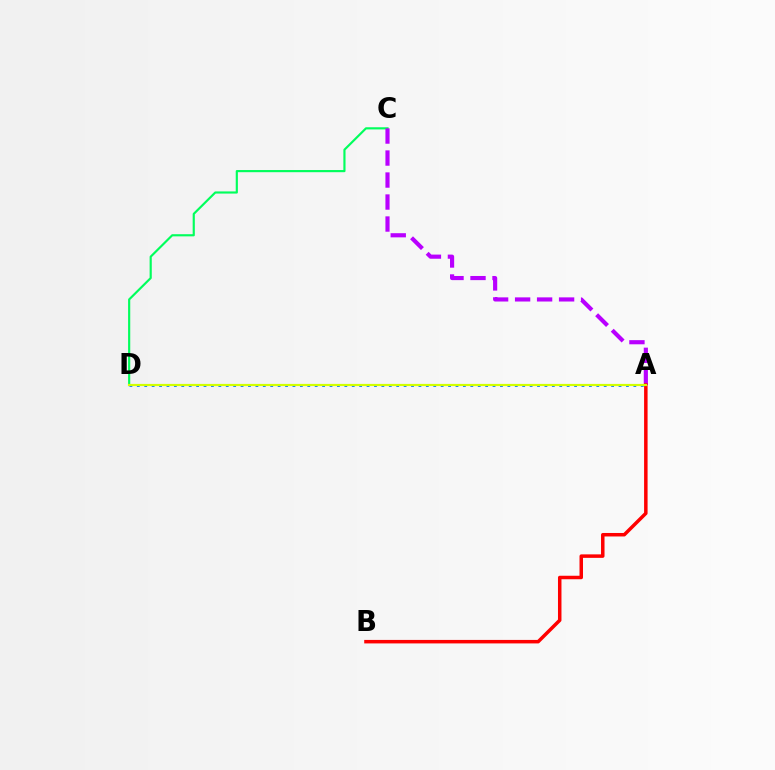{('C', 'D'): [{'color': '#00ff5c', 'line_style': 'solid', 'thickness': 1.55}], ('A', 'D'): [{'color': '#0074ff', 'line_style': 'dotted', 'thickness': 2.01}, {'color': '#d1ff00', 'line_style': 'solid', 'thickness': 1.58}], ('A', 'C'): [{'color': '#b900ff', 'line_style': 'dashed', 'thickness': 2.99}], ('A', 'B'): [{'color': '#ff0000', 'line_style': 'solid', 'thickness': 2.51}]}